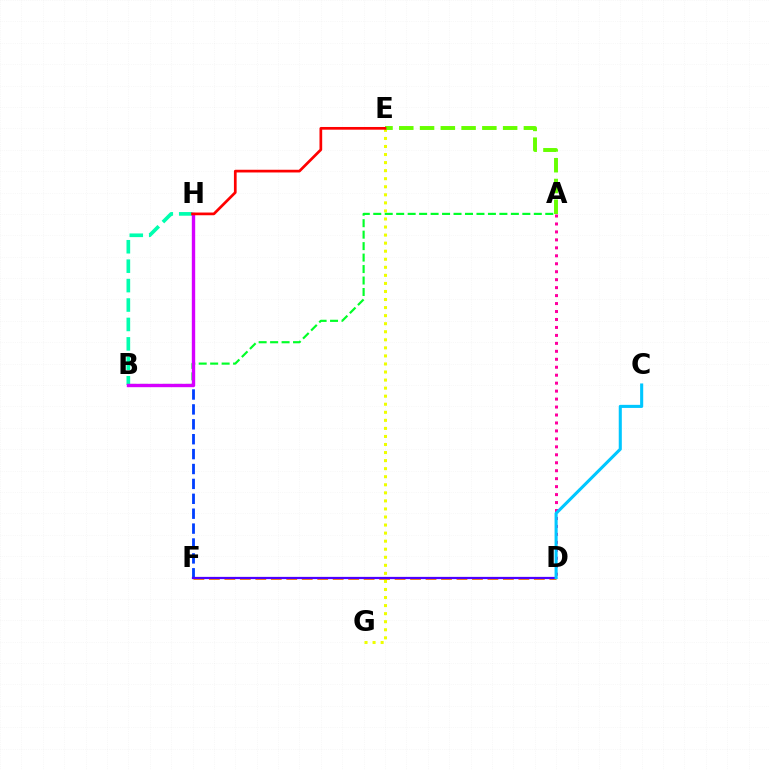{('E', 'G'): [{'color': '#eeff00', 'line_style': 'dotted', 'thickness': 2.19}], ('F', 'H'): [{'color': '#003fff', 'line_style': 'dashed', 'thickness': 2.02}], ('A', 'E'): [{'color': '#66ff00', 'line_style': 'dashed', 'thickness': 2.82}], ('A', 'B'): [{'color': '#00ff27', 'line_style': 'dashed', 'thickness': 1.56}], ('B', 'H'): [{'color': '#00ffaf', 'line_style': 'dashed', 'thickness': 2.64}, {'color': '#d600ff', 'line_style': 'solid', 'thickness': 2.43}], ('D', 'F'): [{'color': '#ff8800', 'line_style': 'dashed', 'thickness': 2.1}, {'color': '#4f00ff', 'line_style': 'solid', 'thickness': 1.62}], ('A', 'D'): [{'color': '#ff00a0', 'line_style': 'dotted', 'thickness': 2.16}], ('C', 'D'): [{'color': '#00c7ff', 'line_style': 'solid', 'thickness': 2.22}], ('E', 'H'): [{'color': '#ff0000', 'line_style': 'solid', 'thickness': 1.95}]}